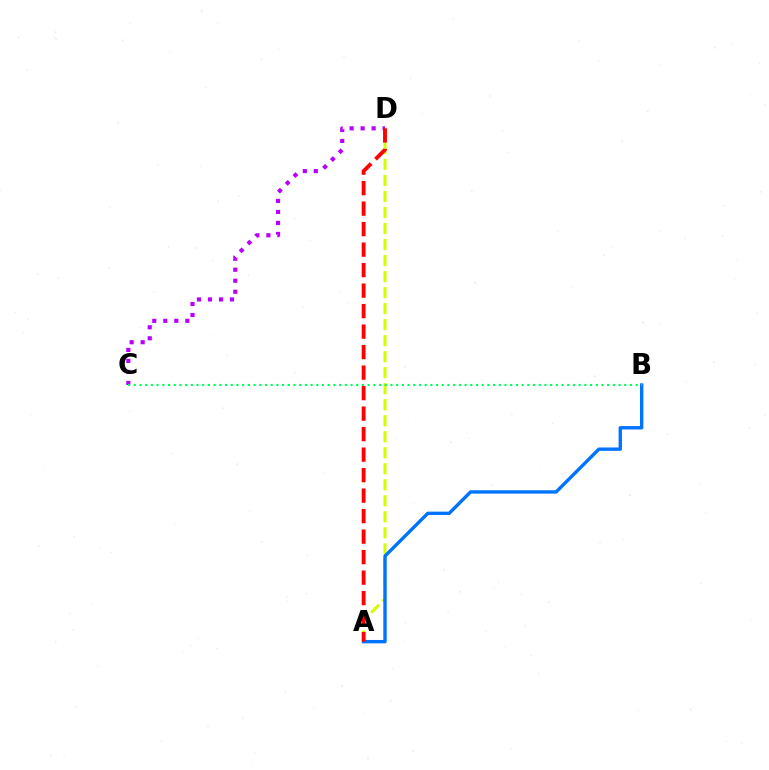{('A', 'D'): [{'color': '#d1ff00', 'line_style': 'dashed', 'thickness': 2.18}, {'color': '#ff0000', 'line_style': 'dashed', 'thickness': 2.78}], ('A', 'B'): [{'color': '#0074ff', 'line_style': 'solid', 'thickness': 2.44}], ('C', 'D'): [{'color': '#b900ff', 'line_style': 'dotted', 'thickness': 2.99}], ('B', 'C'): [{'color': '#00ff5c', 'line_style': 'dotted', 'thickness': 1.55}]}